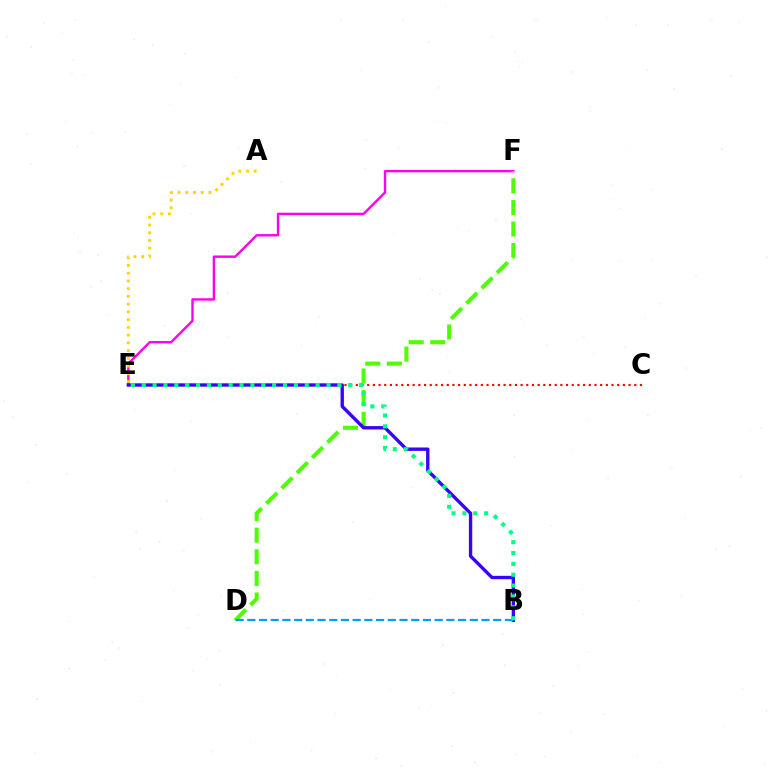{('E', 'F'): [{'color': '#ff00ed', 'line_style': 'solid', 'thickness': 1.73}], ('D', 'F'): [{'color': '#4fff00', 'line_style': 'dashed', 'thickness': 2.93}], ('C', 'E'): [{'color': '#ff0000', 'line_style': 'dotted', 'thickness': 1.54}], ('B', 'E'): [{'color': '#3700ff', 'line_style': 'solid', 'thickness': 2.41}, {'color': '#00ff86', 'line_style': 'dotted', 'thickness': 2.95}], ('A', 'E'): [{'color': '#ffd500', 'line_style': 'dotted', 'thickness': 2.1}], ('B', 'D'): [{'color': '#009eff', 'line_style': 'dashed', 'thickness': 1.59}]}